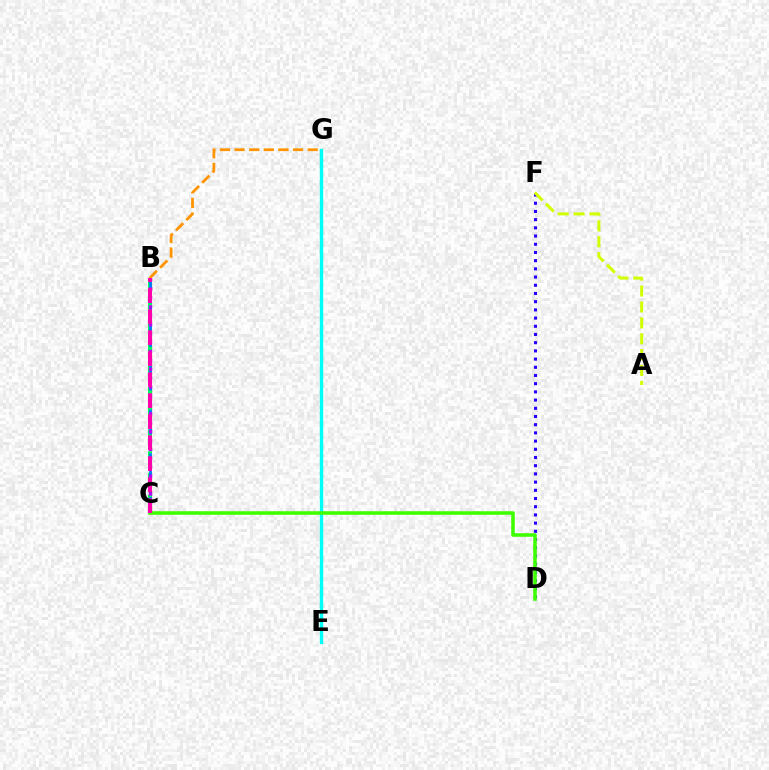{('B', 'C'): [{'color': '#ff0000', 'line_style': 'dotted', 'thickness': 2.3}, {'color': '#00ff5c', 'line_style': 'dashed', 'thickness': 2.94}, {'color': '#0074ff', 'line_style': 'dashed', 'thickness': 1.98}, {'color': '#b900ff', 'line_style': 'dotted', 'thickness': 2.42}, {'color': '#ff00ac', 'line_style': 'dashed', 'thickness': 2.85}], ('D', 'F'): [{'color': '#2500ff', 'line_style': 'dotted', 'thickness': 2.23}], ('B', 'G'): [{'color': '#ff9400', 'line_style': 'dashed', 'thickness': 1.99}], ('E', 'G'): [{'color': '#00fff6', 'line_style': 'solid', 'thickness': 2.42}], ('A', 'F'): [{'color': '#d1ff00', 'line_style': 'dashed', 'thickness': 2.16}], ('C', 'D'): [{'color': '#3dff00', 'line_style': 'solid', 'thickness': 2.56}]}